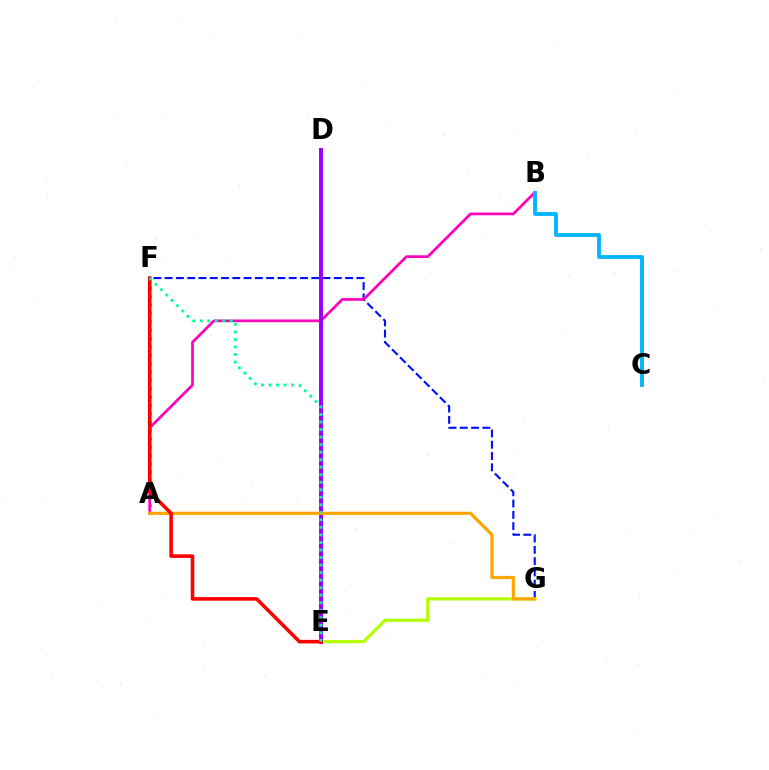{('A', 'F'): [{'color': '#08ff00', 'line_style': 'dotted', 'thickness': 2.27}], ('F', 'G'): [{'color': '#0010ff', 'line_style': 'dashed', 'thickness': 1.53}], ('A', 'B'): [{'color': '#ff00bd', 'line_style': 'solid', 'thickness': 1.96}], ('E', 'G'): [{'color': '#b3ff00', 'line_style': 'solid', 'thickness': 2.32}], ('D', 'E'): [{'color': '#9b00ff', 'line_style': 'solid', 'thickness': 2.84}], ('A', 'G'): [{'color': '#ffa500', 'line_style': 'solid', 'thickness': 2.29}], ('E', 'F'): [{'color': '#ff0000', 'line_style': 'solid', 'thickness': 2.57}, {'color': '#00ff9d', 'line_style': 'dotted', 'thickness': 2.05}], ('B', 'C'): [{'color': '#00b5ff', 'line_style': 'solid', 'thickness': 2.75}]}